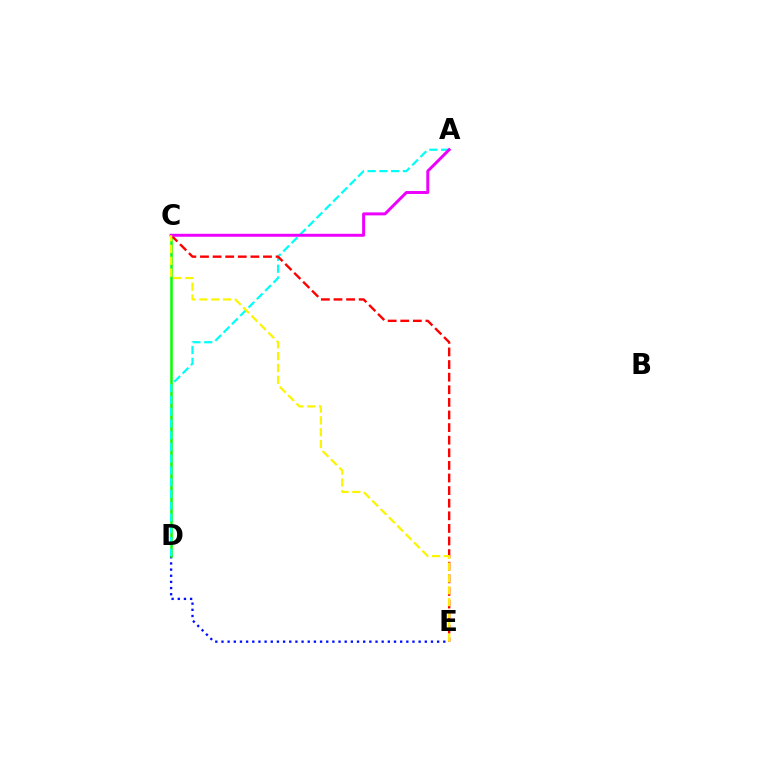{('D', 'E'): [{'color': '#0010ff', 'line_style': 'dotted', 'thickness': 1.67}], ('C', 'D'): [{'color': '#08ff00', 'line_style': 'solid', 'thickness': 1.82}], ('A', 'D'): [{'color': '#00fff6', 'line_style': 'dashed', 'thickness': 1.6}], ('C', 'E'): [{'color': '#ff0000', 'line_style': 'dashed', 'thickness': 1.71}, {'color': '#fcf500', 'line_style': 'dashed', 'thickness': 1.6}], ('A', 'C'): [{'color': '#ee00ff', 'line_style': 'solid', 'thickness': 2.13}]}